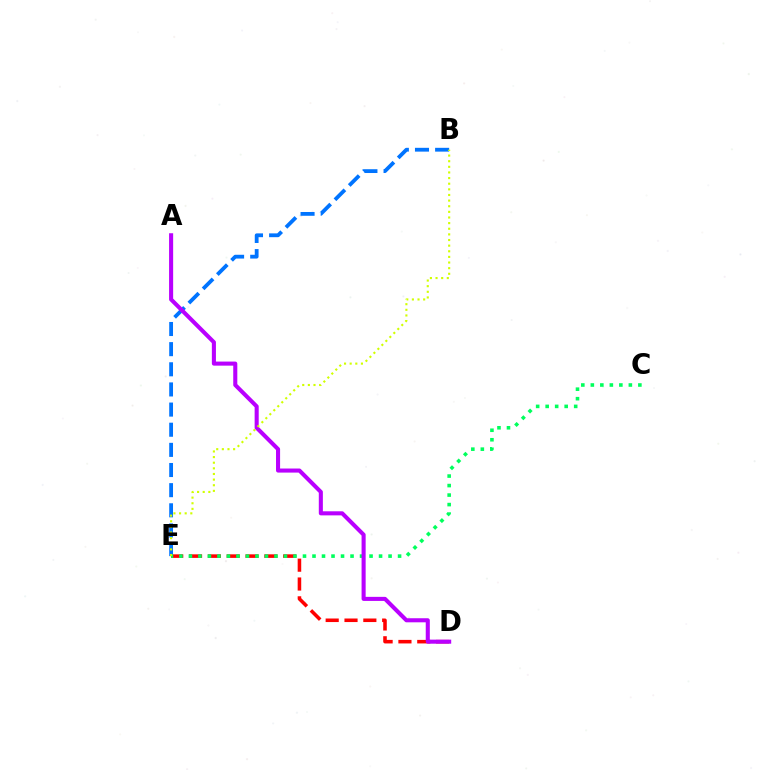{('D', 'E'): [{'color': '#ff0000', 'line_style': 'dashed', 'thickness': 2.56}], ('B', 'E'): [{'color': '#0074ff', 'line_style': 'dashed', 'thickness': 2.74}, {'color': '#d1ff00', 'line_style': 'dotted', 'thickness': 1.53}], ('C', 'E'): [{'color': '#00ff5c', 'line_style': 'dotted', 'thickness': 2.58}], ('A', 'D'): [{'color': '#b900ff', 'line_style': 'solid', 'thickness': 2.93}]}